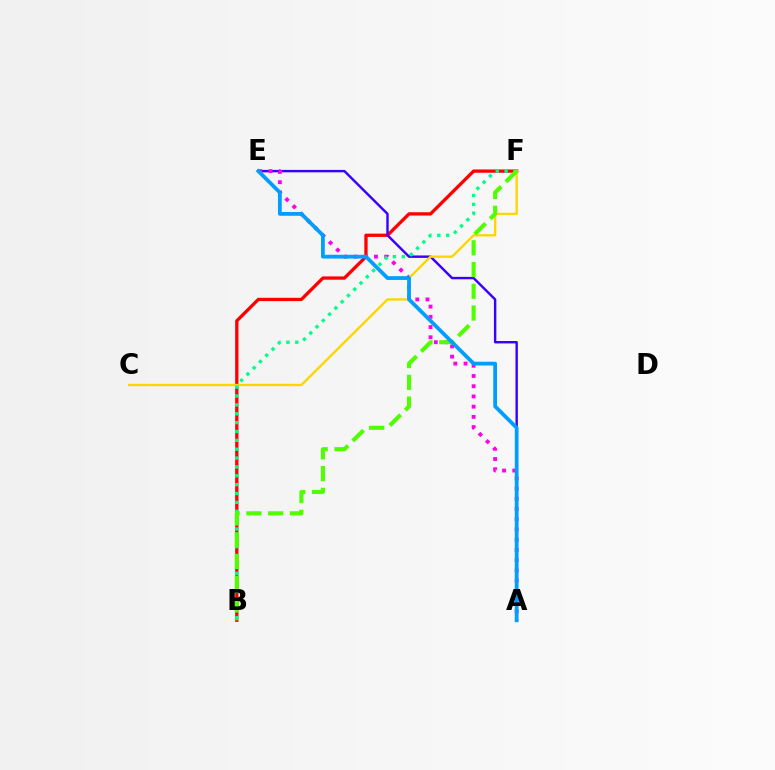{('B', 'F'): [{'color': '#ff0000', 'line_style': 'solid', 'thickness': 2.37}, {'color': '#00ff86', 'line_style': 'dotted', 'thickness': 2.41}, {'color': '#4fff00', 'line_style': 'dashed', 'thickness': 2.95}], ('A', 'E'): [{'color': '#3700ff', 'line_style': 'solid', 'thickness': 1.74}, {'color': '#ff00ed', 'line_style': 'dotted', 'thickness': 2.78}, {'color': '#009eff', 'line_style': 'solid', 'thickness': 2.72}], ('C', 'F'): [{'color': '#ffd500', 'line_style': 'solid', 'thickness': 1.68}]}